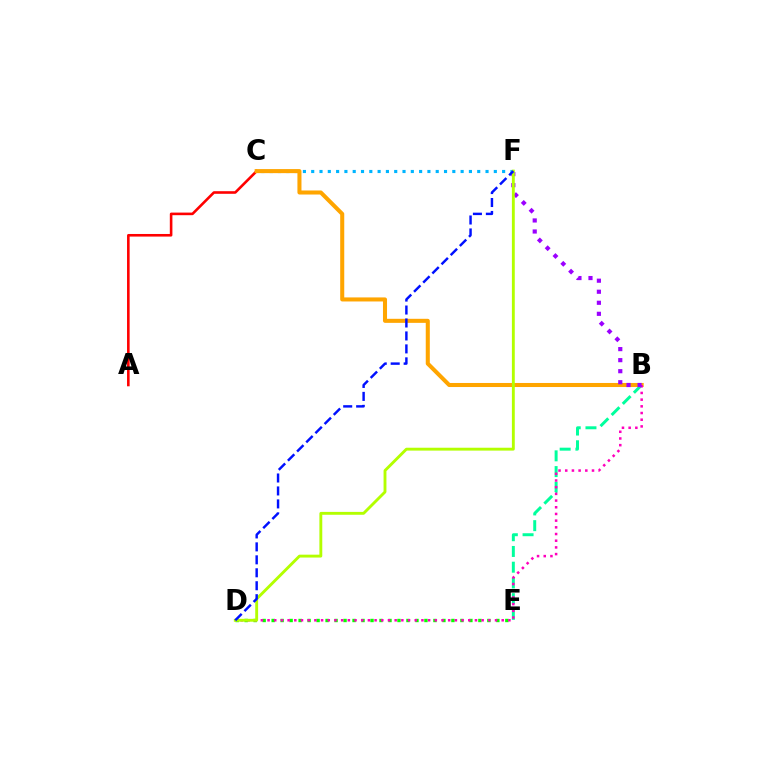{('C', 'F'): [{'color': '#00b5ff', 'line_style': 'dotted', 'thickness': 2.26}], ('D', 'E'): [{'color': '#08ff00', 'line_style': 'dotted', 'thickness': 2.44}], ('B', 'E'): [{'color': '#00ff9d', 'line_style': 'dashed', 'thickness': 2.14}], ('A', 'C'): [{'color': '#ff0000', 'line_style': 'solid', 'thickness': 1.87}], ('B', 'C'): [{'color': '#ffa500', 'line_style': 'solid', 'thickness': 2.91}], ('B', 'D'): [{'color': '#ff00bd', 'line_style': 'dotted', 'thickness': 1.82}], ('B', 'F'): [{'color': '#9b00ff', 'line_style': 'dotted', 'thickness': 3.0}], ('D', 'F'): [{'color': '#b3ff00', 'line_style': 'solid', 'thickness': 2.07}, {'color': '#0010ff', 'line_style': 'dashed', 'thickness': 1.76}]}